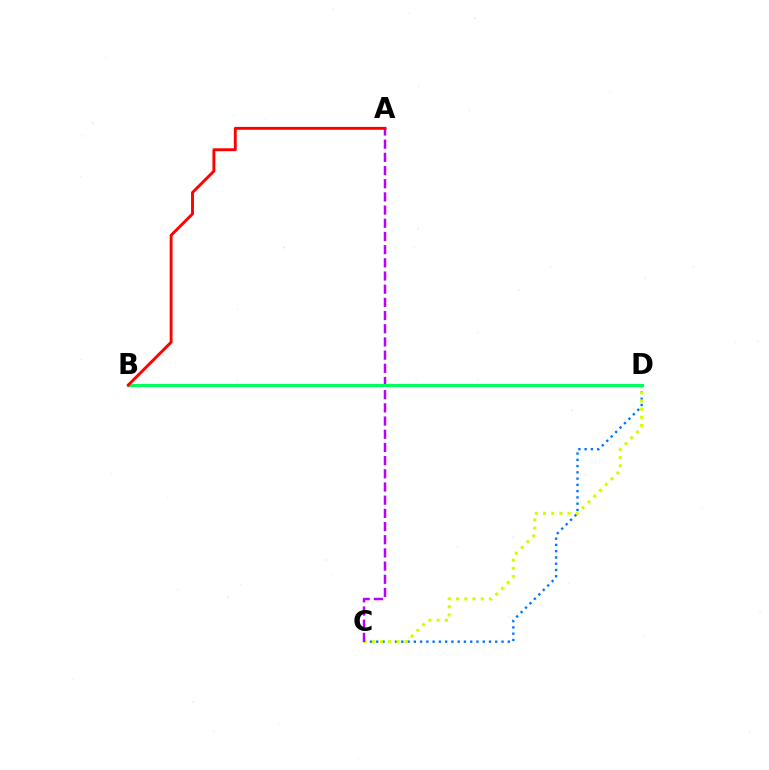{('C', 'D'): [{'color': '#0074ff', 'line_style': 'dotted', 'thickness': 1.7}, {'color': '#d1ff00', 'line_style': 'dotted', 'thickness': 2.22}], ('A', 'C'): [{'color': '#b900ff', 'line_style': 'dashed', 'thickness': 1.79}], ('B', 'D'): [{'color': '#00ff5c', 'line_style': 'solid', 'thickness': 2.24}], ('A', 'B'): [{'color': '#ff0000', 'line_style': 'solid', 'thickness': 2.09}]}